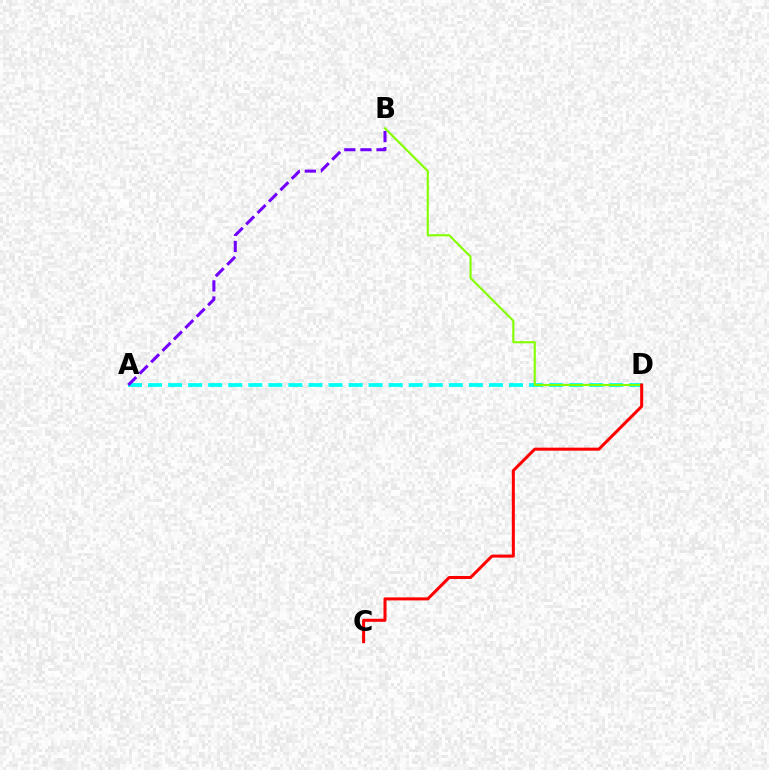{('A', 'D'): [{'color': '#00fff6', 'line_style': 'dashed', 'thickness': 2.72}], ('B', 'D'): [{'color': '#84ff00', 'line_style': 'solid', 'thickness': 1.53}], ('A', 'B'): [{'color': '#7200ff', 'line_style': 'dashed', 'thickness': 2.19}], ('C', 'D'): [{'color': '#ff0000', 'line_style': 'solid', 'thickness': 2.18}]}